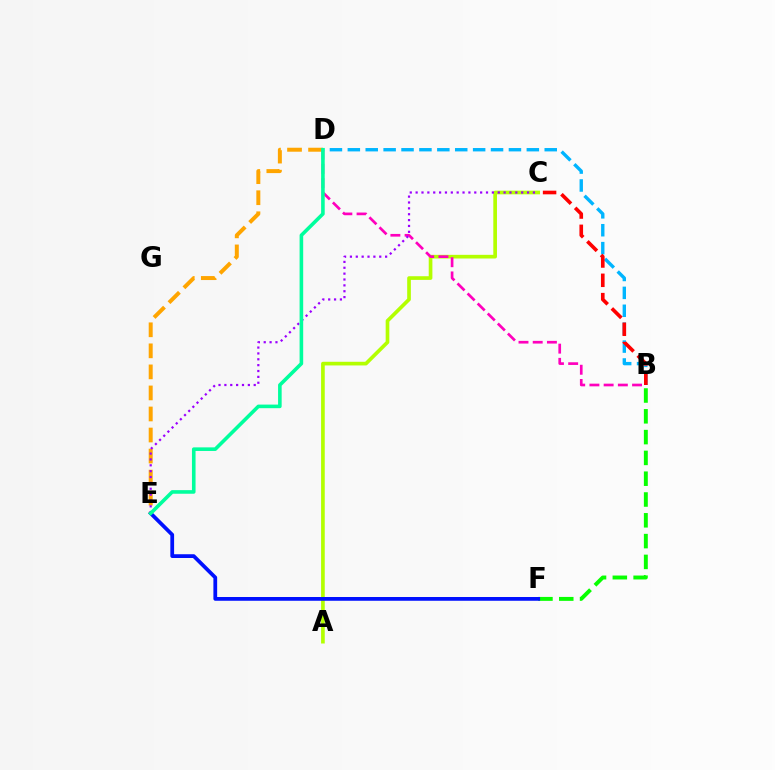{('A', 'C'): [{'color': '#b3ff00', 'line_style': 'solid', 'thickness': 2.64}], ('D', 'E'): [{'color': '#ffa500', 'line_style': 'dashed', 'thickness': 2.86}, {'color': '#00ff9d', 'line_style': 'solid', 'thickness': 2.59}], ('B', 'D'): [{'color': '#00b5ff', 'line_style': 'dashed', 'thickness': 2.43}, {'color': '#ff00bd', 'line_style': 'dashed', 'thickness': 1.93}], ('B', 'F'): [{'color': '#08ff00', 'line_style': 'dashed', 'thickness': 2.83}], ('C', 'E'): [{'color': '#9b00ff', 'line_style': 'dotted', 'thickness': 1.59}], ('E', 'F'): [{'color': '#0010ff', 'line_style': 'solid', 'thickness': 2.7}], ('B', 'C'): [{'color': '#ff0000', 'line_style': 'dashed', 'thickness': 2.62}]}